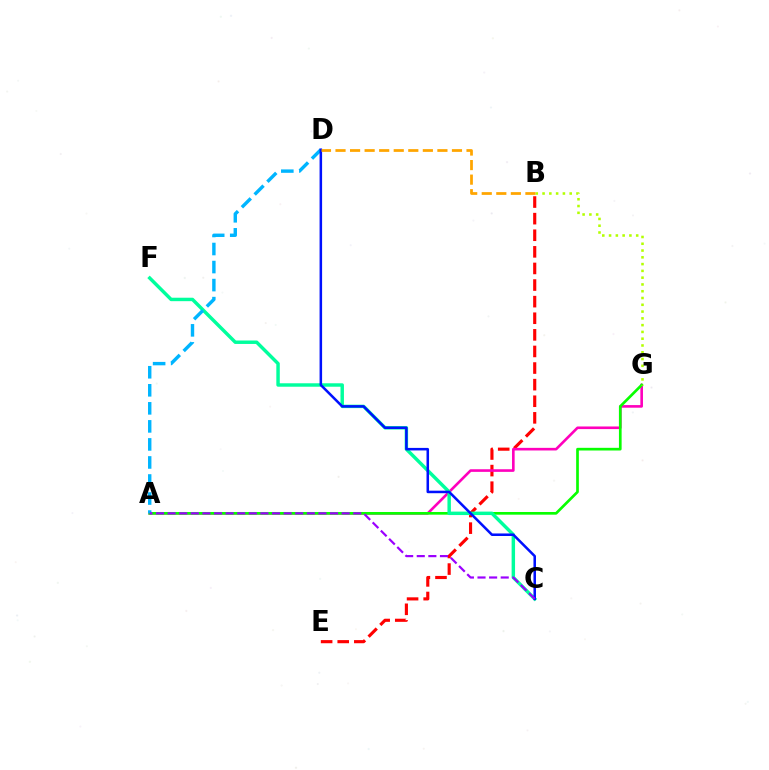{('B', 'E'): [{'color': '#ff0000', 'line_style': 'dashed', 'thickness': 2.26}], ('A', 'G'): [{'color': '#ff00bd', 'line_style': 'solid', 'thickness': 1.89}, {'color': '#08ff00', 'line_style': 'solid', 'thickness': 1.93}], ('C', 'F'): [{'color': '#00ff9d', 'line_style': 'solid', 'thickness': 2.48}], ('A', 'D'): [{'color': '#00b5ff', 'line_style': 'dashed', 'thickness': 2.45}], ('C', 'D'): [{'color': '#0010ff', 'line_style': 'solid', 'thickness': 1.82}], ('B', 'G'): [{'color': '#b3ff00', 'line_style': 'dotted', 'thickness': 1.84}], ('B', 'D'): [{'color': '#ffa500', 'line_style': 'dashed', 'thickness': 1.98}], ('A', 'C'): [{'color': '#9b00ff', 'line_style': 'dashed', 'thickness': 1.58}]}